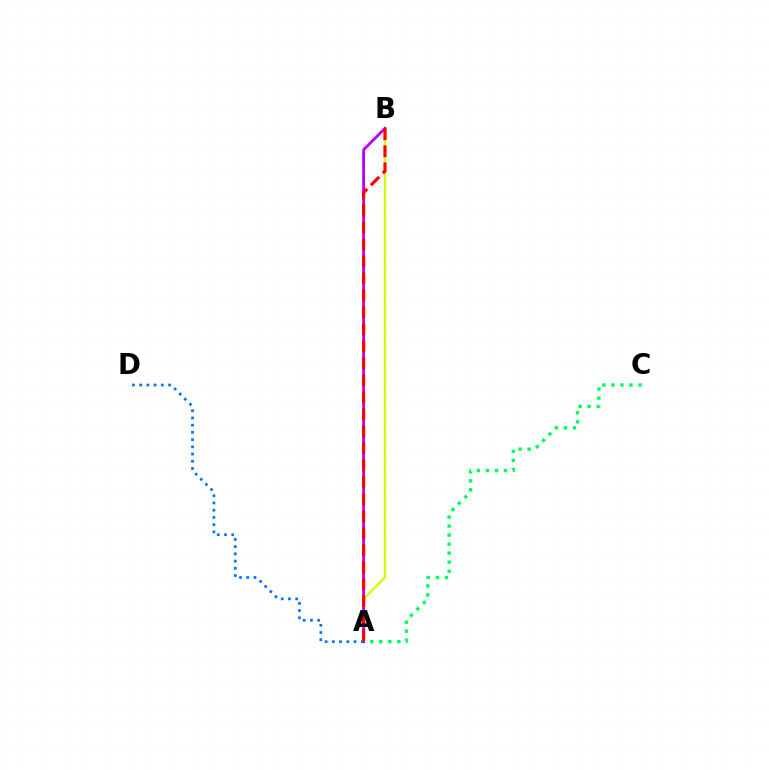{('A', 'B'): [{'color': '#d1ff00', 'line_style': 'solid', 'thickness': 1.67}, {'color': '#b900ff', 'line_style': 'solid', 'thickness': 2.03}, {'color': '#ff0000', 'line_style': 'dashed', 'thickness': 2.31}], ('A', 'C'): [{'color': '#00ff5c', 'line_style': 'dotted', 'thickness': 2.45}], ('A', 'D'): [{'color': '#0074ff', 'line_style': 'dotted', 'thickness': 1.96}]}